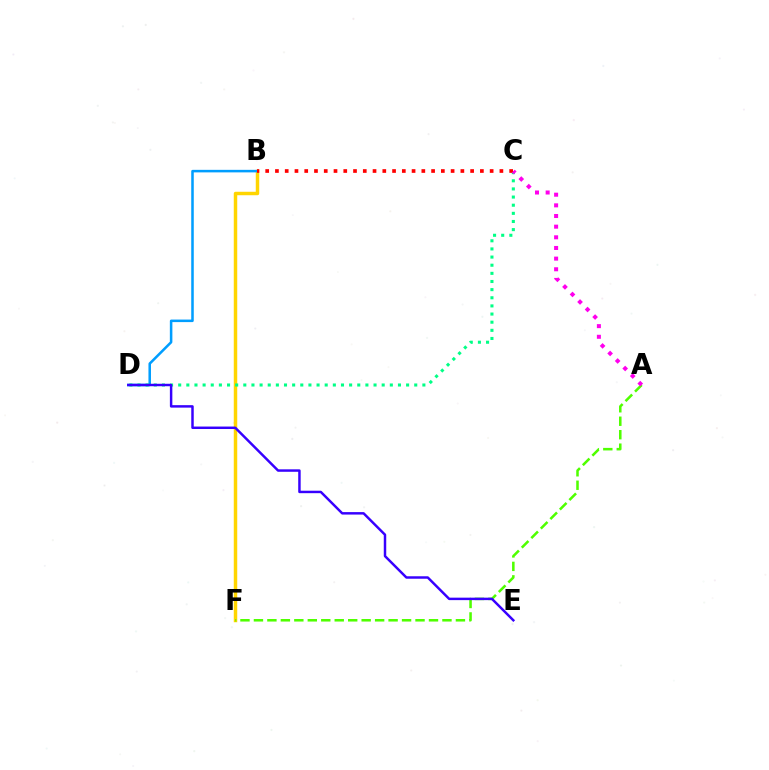{('B', 'F'): [{'color': '#ffd500', 'line_style': 'solid', 'thickness': 2.5}], ('B', 'D'): [{'color': '#009eff', 'line_style': 'solid', 'thickness': 1.83}], ('A', 'F'): [{'color': '#4fff00', 'line_style': 'dashed', 'thickness': 1.83}], ('C', 'D'): [{'color': '#00ff86', 'line_style': 'dotted', 'thickness': 2.21}], ('B', 'C'): [{'color': '#ff0000', 'line_style': 'dotted', 'thickness': 2.65}], ('A', 'C'): [{'color': '#ff00ed', 'line_style': 'dotted', 'thickness': 2.89}], ('D', 'E'): [{'color': '#3700ff', 'line_style': 'solid', 'thickness': 1.78}]}